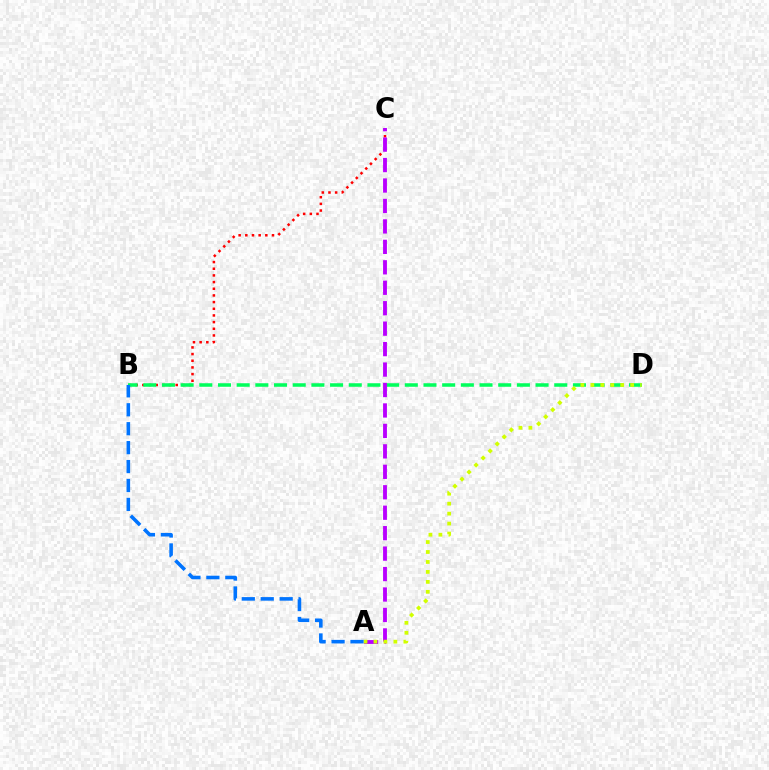{('B', 'C'): [{'color': '#ff0000', 'line_style': 'dotted', 'thickness': 1.81}], ('B', 'D'): [{'color': '#00ff5c', 'line_style': 'dashed', 'thickness': 2.54}], ('A', 'C'): [{'color': '#b900ff', 'line_style': 'dashed', 'thickness': 2.78}], ('A', 'D'): [{'color': '#d1ff00', 'line_style': 'dotted', 'thickness': 2.71}], ('A', 'B'): [{'color': '#0074ff', 'line_style': 'dashed', 'thickness': 2.57}]}